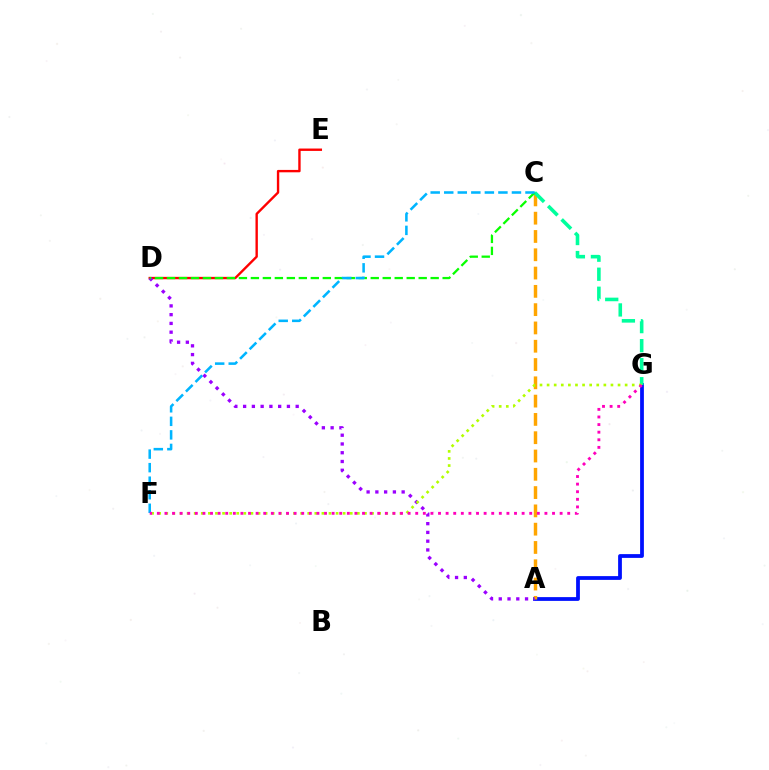{('A', 'G'): [{'color': '#0010ff', 'line_style': 'solid', 'thickness': 2.72}], ('D', 'E'): [{'color': '#ff0000', 'line_style': 'solid', 'thickness': 1.72}], ('A', 'C'): [{'color': '#ffa500', 'line_style': 'dashed', 'thickness': 2.49}], ('A', 'D'): [{'color': '#9b00ff', 'line_style': 'dotted', 'thickness': 2.38}], ('C', 'G'): [{'color': '#00ff9d', 'line_style': 'dashed', 'thickness': 2.59}], ('F', 'G'): [{'color': '#b3ff00', 'line_style': 'dotted', 'thickness': 1.93}, {'color': '#ff00bd', 'line_style': 'dotted', 'thickness': 2.06}], ('C', 'D'): [{'color': '#08ff00', 'line_style': 'dashed', 'thickness': 1.63}], ('C', 'F'): [{'color': '#00b5ff', 'line_style': 'dashed', 'thickness': 1.84}]}